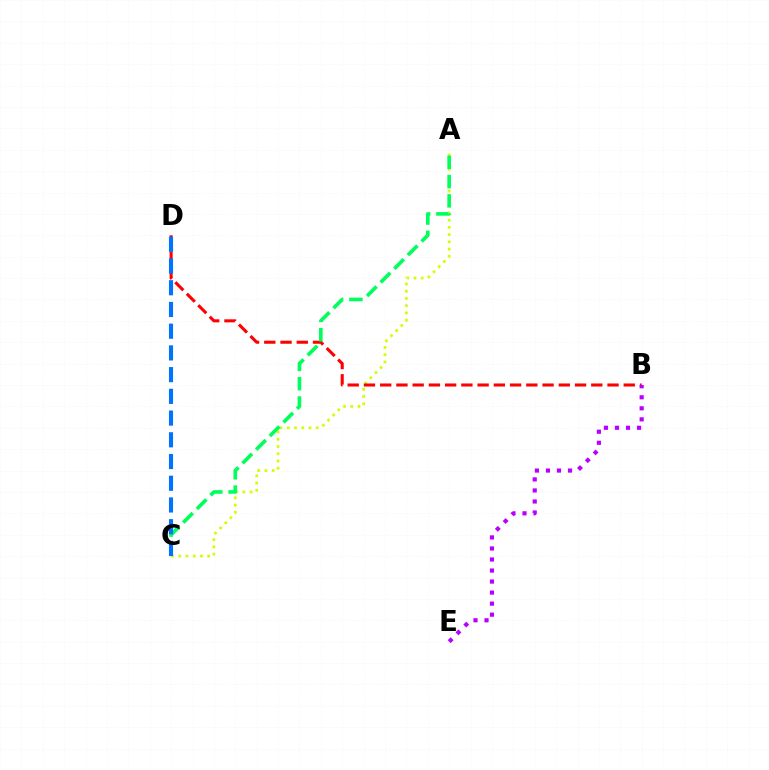{('A', 'C'): [{'color': '#d1ff00', 'line_style': 'dotted', 'thickness': 1.97}, {'color': '#00ff5c', 'line_style': 'dashed', 'thickness': 2.62}], ('B', 'D'): [{'color': '#ff0000', 'line_style': 'dashed', 'thickness': 2.21}], ('C', 'D'): [{'color': '#0074ff', 'line_style': 'dashed', 'thickness': 2.95}], ('B', 'E'): [{'color': '#b900ff', 'line_style': 'dotted', 'thickness': 3.0}]}